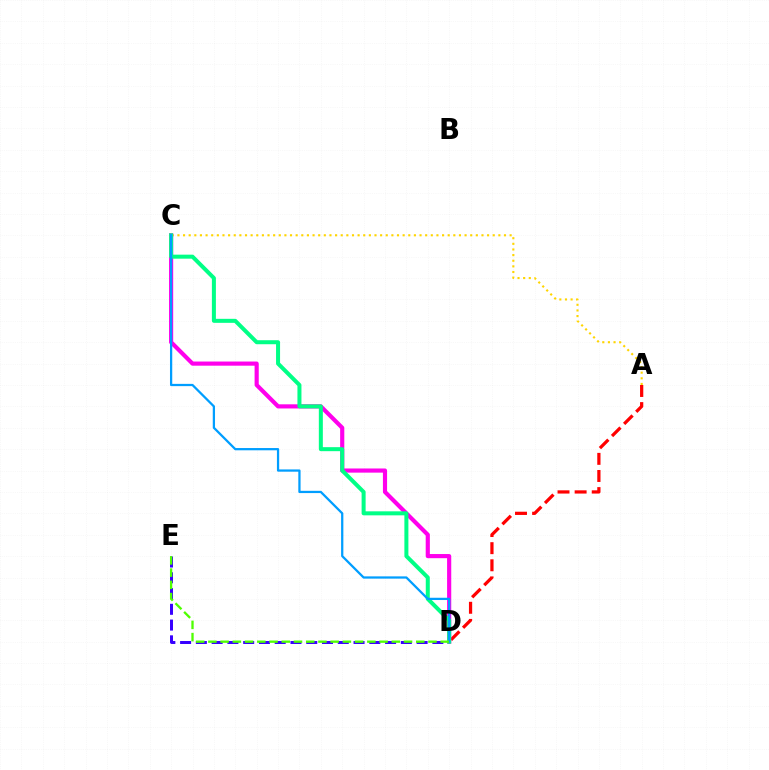{('A', 'D'): [{'color': '#ff0000', 'line_style': 'dashed', 'thickness': 2.33}], ('A', 'C'): [{'color': '#ffd500', 'line_style': 'dotted', 'thickness': 1.53}], ('D', 'E'): [{'color': '#3700ff', 'line_style': 'dashed', 'thickness': 2.14}, {'color': '#4fff00', 'line_style': 'dashed', 'thickness': 1.66}], ('C', 'D'): [{'color': '#ff00ed', 'line_style': 'solid', 'thickness': 2.99}, {'color': '#00ff86', 'line_style': 'solid', 'thickness': 2.89}, {'color': '#009eff', 'line_style': 'solid', 'thickness': 1.63}]}